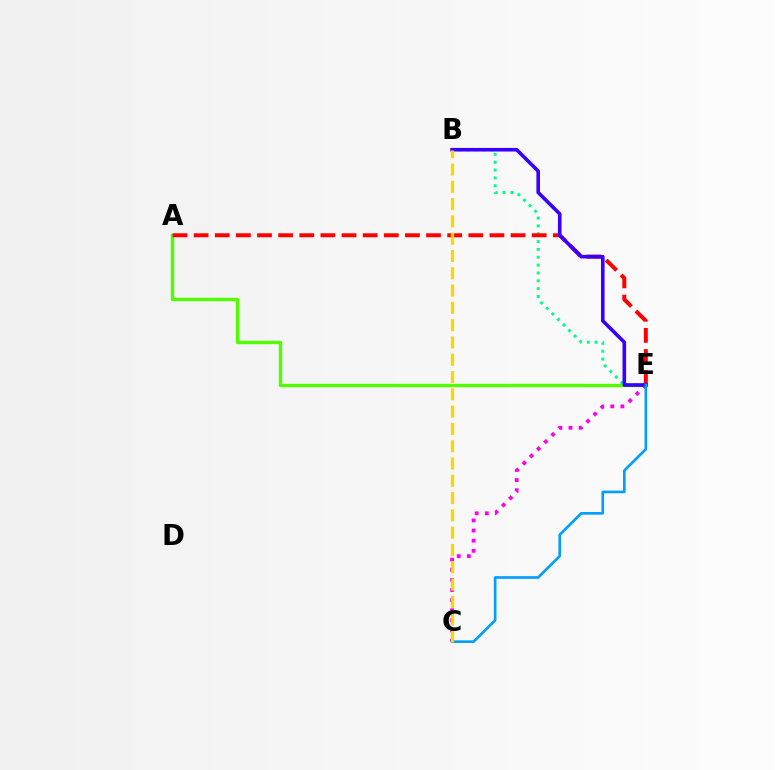{('A', 'E'): [{'color': '#4fff00', 'line_style': 'solid', 'thickness': 2.44}, {'color': '#ff0000', 'line_style': 'dashed', 'thickness': 2.87}], ('C', 'E'): [{'color': '#ff00ed', 'line_style': 'dotted', 'thickness': 2.75}, {'color': '#009eff', 'line_style': 'solid', 'thickness': 1.91}], ('B', 'E'): [{'color': '#00ff86', 'line_style': 'dotted', 'thickness': 2.13}, {'color': '#3700ff', 'line_style': 'solid', 'thickness': 2.6}], ('B', 'C'): [{'color': '#ffd500', 'line_style': 'dashed', 'thickness': 2.35}]}